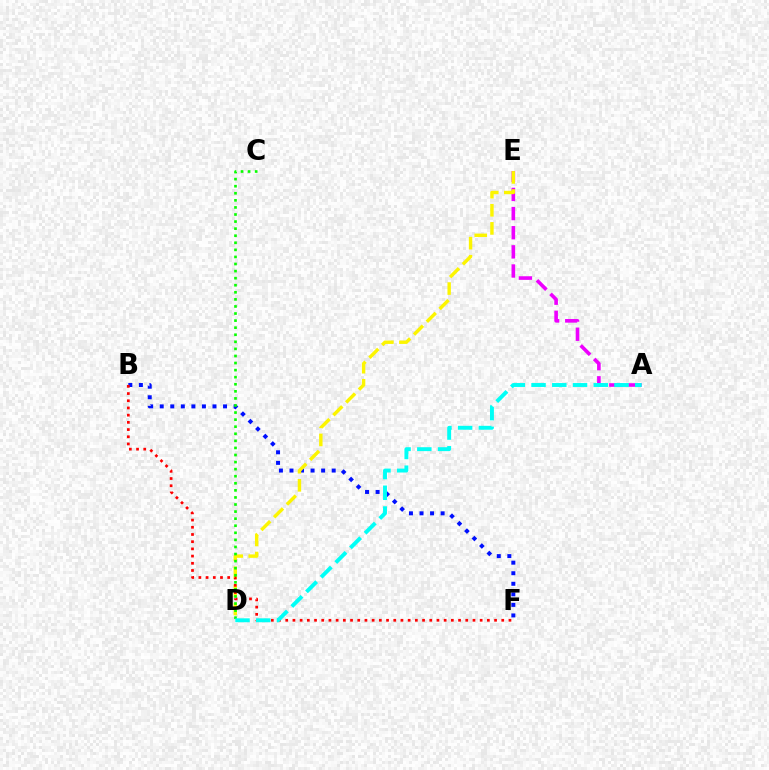{('B', 'F'): [{'color': '#0010ff', 'line_style': 'dotted', 'thickness': 2.87}, {'color': '#ff0000', 'line_style': 'dotted', 'thickness': 1.96}], ('A', 'E'): [{'color': '#ee00ff', 'line_style': 'dashed', 'thickness': 2.6}], ('D', 'E'): [{'color': '#fcf500', 'line_style': 'dashed', 'thickness': 2.46}], ('C', 'D'): [{'color': '#08ff00', 'line_style': 'dotted', 'thickness': 1.92}], ('A', 'D'): [{'color': '#00fff6', 'line_style': 'dashed', 'thickness': 2.82}]}